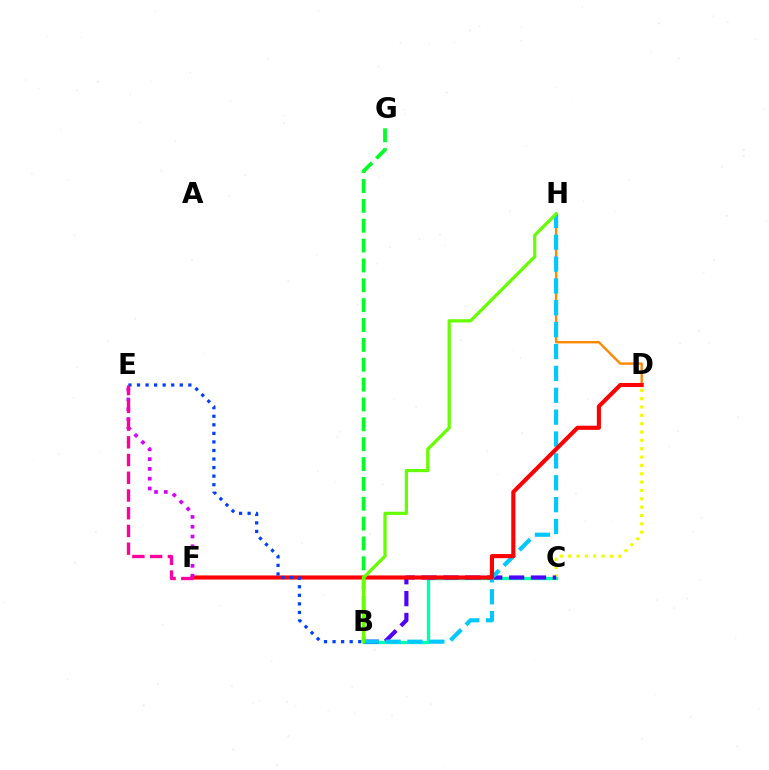{('C', 'D'): [{'color': '#eeff00', 'line_style': 'dotted', 'thickness': 2.27}], ('D', 'H'): [{'color': '#ff8800', 'line_style': 'solid', 'thickness': 1.71}], ('B', 'C'): [{'color': '#00ffaf', 'line_style': 'solid', 'thickness': 2.4}, {'color': '#4f00ff', 'line_style': 'dashed', 'thickness': 2.97}], ('B', 'H'): [{'color': '#00c7ff', 'line_style': 'dashed', 'thickness': 2.97}, {'color': '#66ff00', 'line_style': 'solid', 'thickness': 2.33}], ('D', 'F'): [{'color': '#ff0000', 'line_style': 'solid', 'thickness': 2.97}], ('B', 'G'): [{'color': '#00ff27', 'line_style': 'dashed', 'thickness': 2.7}], ('E', 'F'): [{'color': '#d600ff', 'line_style': 'dotted', 'thickness': 2.66}, {'color': '#ff00a0', 'line_style': 'dashed', 'thickness': 2.41}], ('B', 'E'): [{'color': '#003fff', 'line_style': 'dotted', 'thickness': 2.32}]}